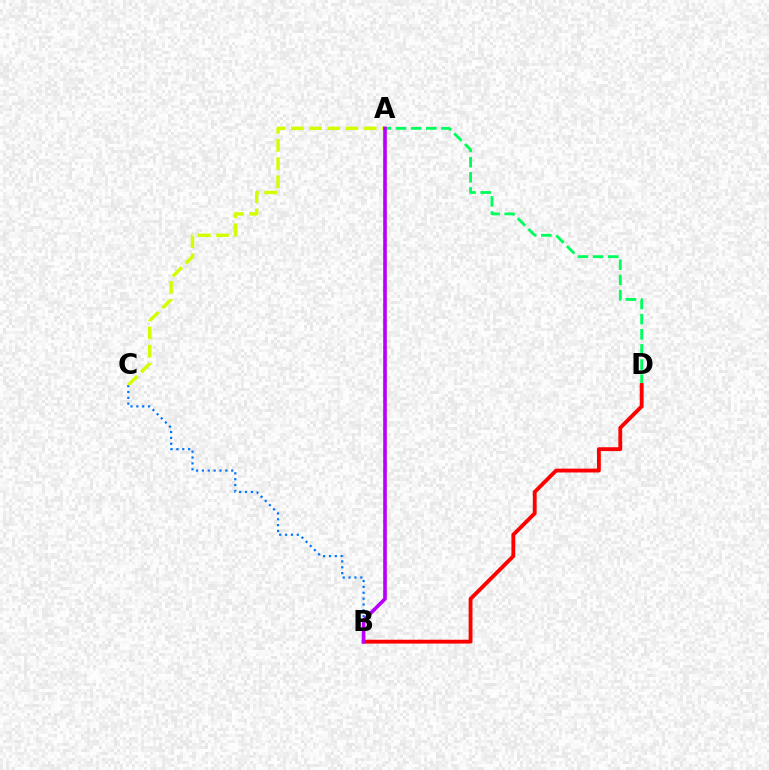{('A', 'D'): [{'color': '#00ff5c', 'line_style': 'dashed', 'thickness': 2.06}], ('B', 'D'): [{'color': '#ff0000', 'line_style': 'solid', 'thickness': 2.77}], ('B', 'C'): [{'color': '#0074ff', 'line_style': 'dotted', 'thickness': 1.59}], ('A', 'C'): [{'color': '#d1ff00', 'line_style': 'dashed', 'thickness': 2.47}], ('A', 'B'): [{'color': '#b900ff', 'line_style': 'solid', 'thickness': 2.61}]}